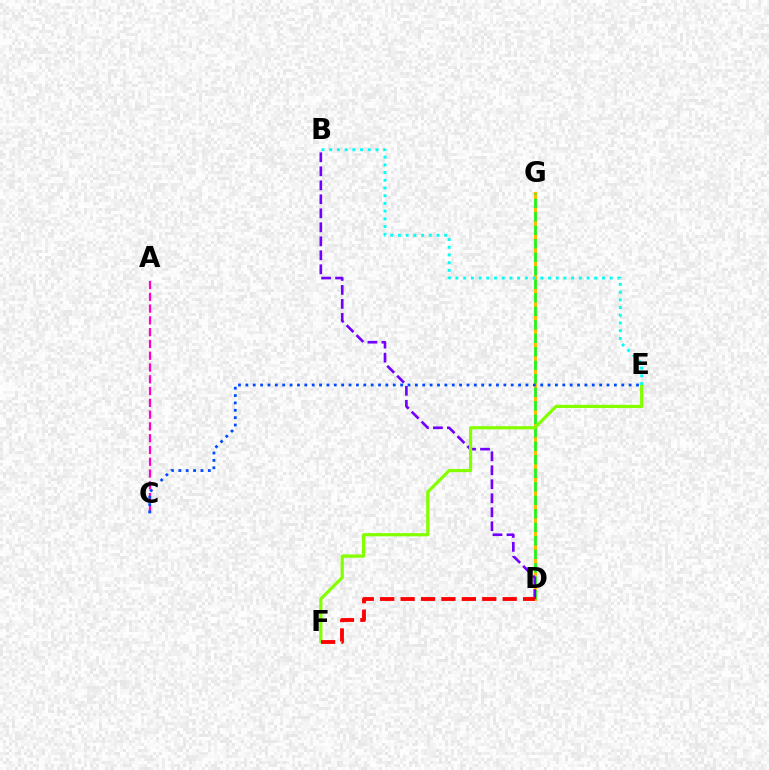{('D', 'G'): [{'color': '#ffbd00', 'line_style': 'solid', 'thickness': 2.24}, {'color': '#00ff39', 'line_style': 'dashed', 'thickness': 1.83}], ('B', 'D'): [{'color': '#7200ff', 'line_style': 'dashed', 'thickness': 1.9}], ('A', 'C'): [{'color': '#ff00cf', 'line_style': 'dashed', 'thickness': 1.6}], ('E', 'F'): [{'color': '#84ff00', 'line_style': 'solid', 'thickness': 2.31}], ('B', 'E'): [{'color': '#00fff6', 'line_style': 'dotted', 'thickness': 2.1}], ('D', 'F'): [{'color': '#ff0000', 'line_style': 'dashed', 'thickness': 2.77}], ('C', 'E'): [{'color': '#004bff', 'line_style': 'dotted', 'thickness': 2.0}]}